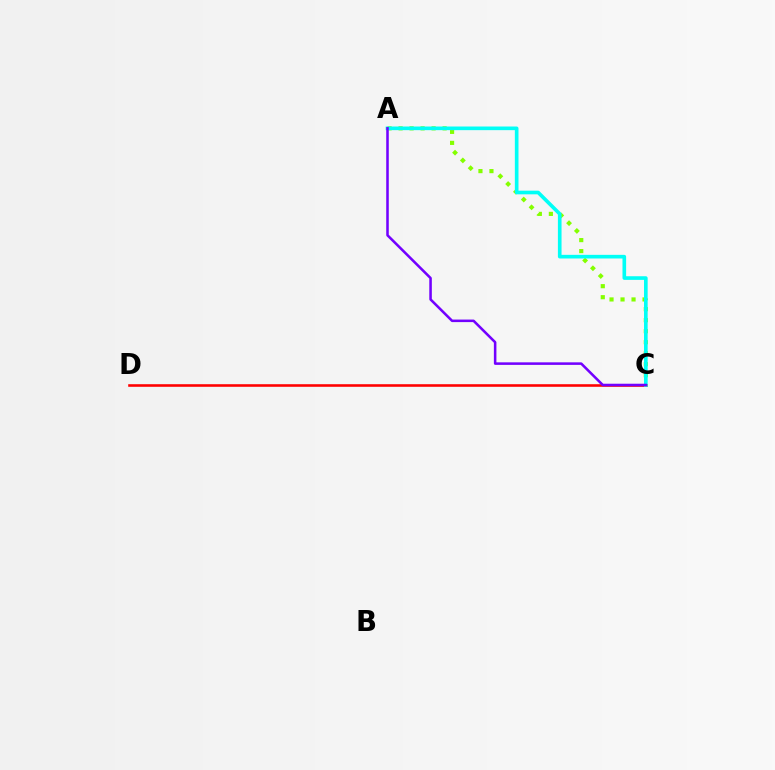{('A', 'C'): [{'color': '#84ff00', 'line_style': 'dotted', 'thickness': 2.99}, {'color': '#00fff6', 'line_style': 'solid', 'thickness': 2.62}, {'color': '#7200ff', 'line_style': 'solid', 'thickness': 1.83}], ('C', 'D'): [{'color': '#ff0000', 'line_style': 'solid', 'thickness': 1.86}]}